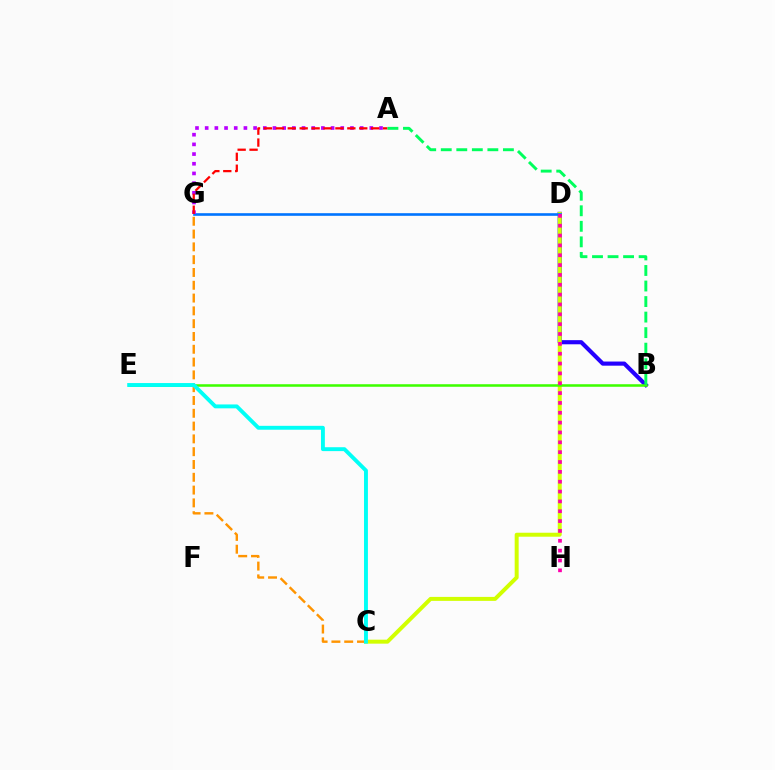{('B', 'D'): [{'color': '#2500ff', 'line_style': 'solid', 'thickness': 2.98}], ('C', 'D'): [{'color': '#d1ff00', 'line_style': 'solid', 'thickness': 2.86}], ('C', 'G'): [{'color': '#ff9400', 'line_style': 'dashed', 'thickness': 1.74}], ('D', 'G'): [{'color': '#0074ff', 'line_style': 'solid', 'thickness': 1.89}], ('A', 'G'): [{'color': '#b900ff', 'line_style': 'dotted', 'thickness': 2.63}, {'color': '#ff0000', 'line_style': 'dashed', 'thickness': 1.62}], ('B', 'E'): [{'color': '#3dff00', 'line_style': 'solid', 'thickness': 1.83}], ('A', 'B'): [{'color': '#00ff5c', 'line_style': 'dashed', 'thickness': 2.11}], ('C', 'E'): [{'color': '#00fff6', 'line_style': 'solid', 'thickness': 2.8}], ('D', 'H'): [{'color': '#ff00ac', 'line_style': 'dotted', 'thickness': 2.68}]}